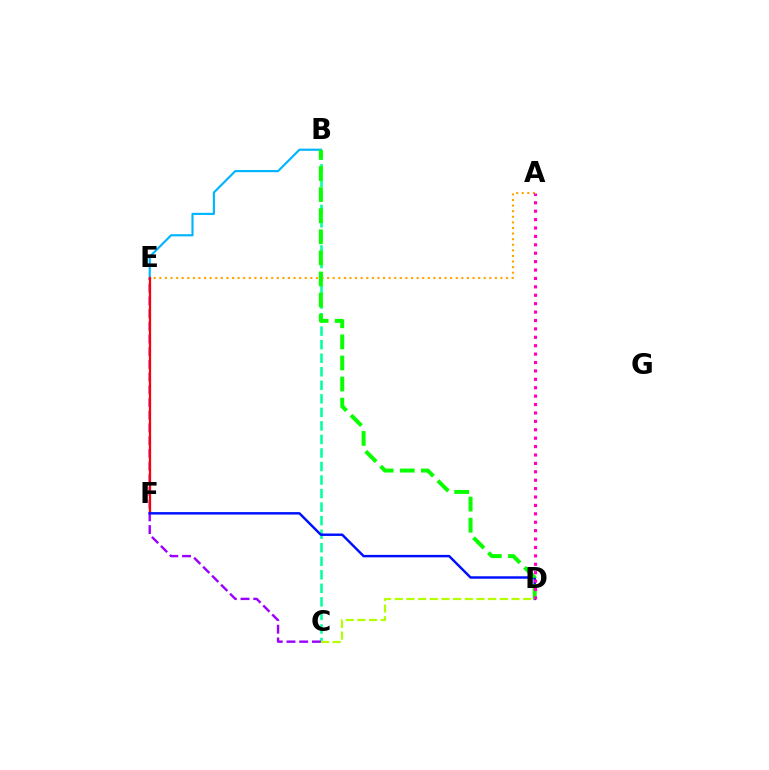{('A', 'E'): [{'color': '#ffa500', 'line_style': 'dotted', 'thickness': 1.52}], ('B', 'C'): [{'color': '#00ff9d', 'line_style': 'dashed', 'thickness': 1.84}], ('C', 'E'): [{'color': '#9b00ff', 'line_style': 'dashed', 'thickness': 1.73}], ('B', 'E'): [{'color': '#00b5ff', 'line_style': 'solid', 'thickness': 1.55}], ('E', 'F'): [{'color': '#ff0000', 'line_style': 'solid', 'thickness': 1.63}], ('D', 'F'): [{'color': '#0010ff', 'line_style': 'solid', 'thickness': 1.77}], ('B', 'D'): [{'color': '#08ff00', 'line_style': 'dashed', 'thickness': 2.86}], ('A', 'D'): [{'color': '#ff00bd', 'line_style': 'dotted', 'thickness': 2.28}], ('C', 'D'): [{'color': '#b3ff00', 'line_style': 'dashed', 'thickness': 1.59}]}